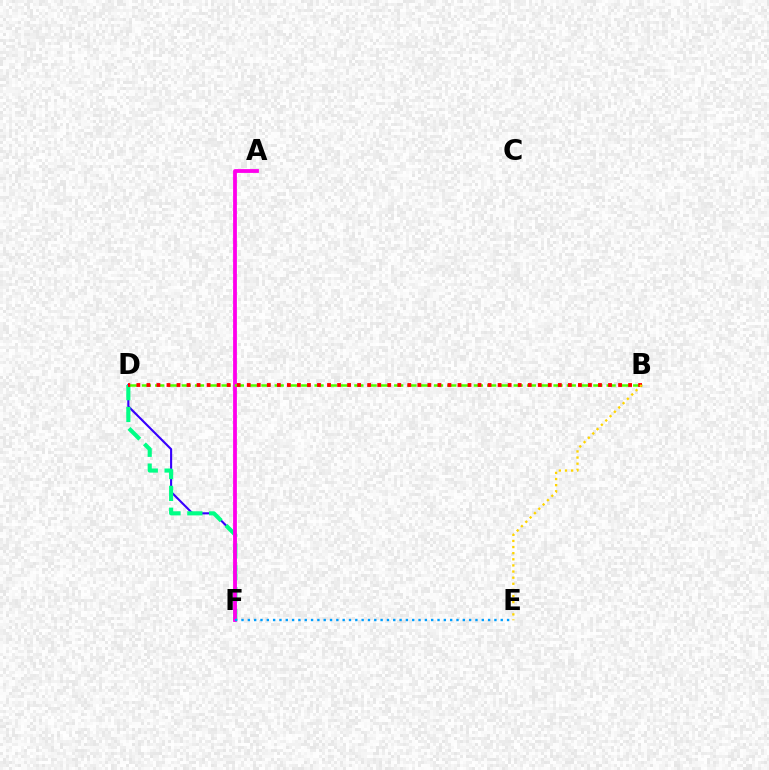{('D', 'F'): [{'color': '#3700ff', 'line_style': 'solid', 'thickness': 1.52}, {'color': '#00ff86', 'line_style': 'dashed', 'thickness': 2.97}], ('A', 'F'): [{'color': '#ff00ed', 'line_style': 'solid', 'thickness': 2.74}], ('B', 'D'): [{'color': '#4fff00', 'line_style': 'dashed', 'thickness': 1.8}, {'color': '#ff0000', 'line_style': 'dotted', 'thickness': 2.73}], ('B', 'E'): [{'color': '#ffd500', 'line_style': 'dotted', 'thickness': 1.66}], ('E', 'F'): [{'color': '#009eff', 'line_style': 'dotted', 'thickness': 1.72}]}